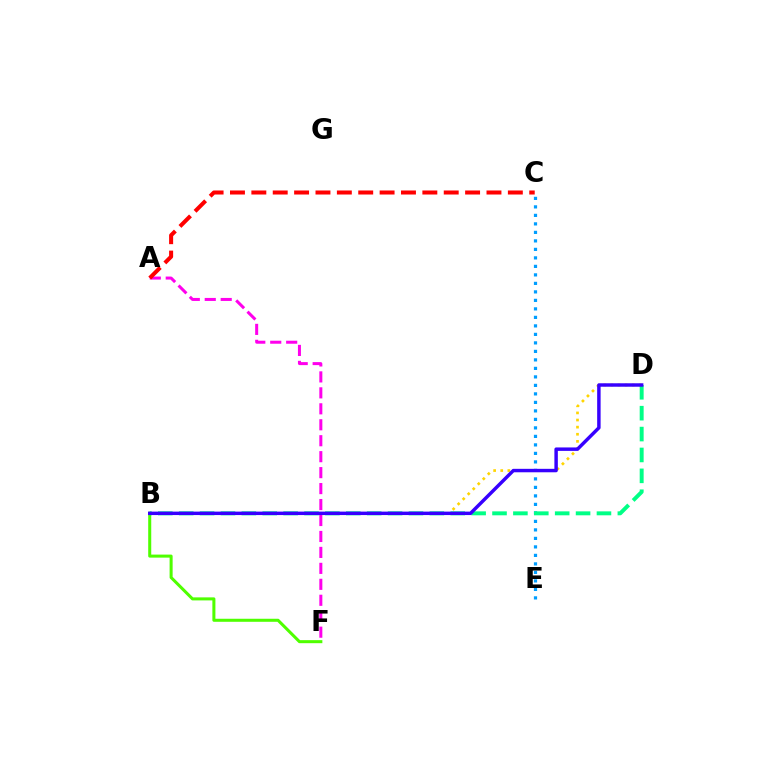{('B', 'D'): [{'color': '#ffd500', 'line_style': 'dotted', 'thickness': 1.93}, {'color': '#00ff86', 'line_style': 'dashed', 'thickness': 2.84}, {'color': '#3700ff', 'line_style': 'solid', 'thickness': 2.49}], ('B', 'F'): [{'color': '#4fff00', 'line_style': 'solid', 'thickness': 2.19}], ('A', 'F'): [{'color': '#ff00ed', 'line_style': 'dashed', 'thickness': 2.17}], ('C', 'E'): [{'color': '#009eff', 'line_style': 'dotted', 'thickness': 2.31}], ('A', 'C'): [{'color': '#ff0000', 'line_style': 'dashed', 'thickness': 2.9}]}